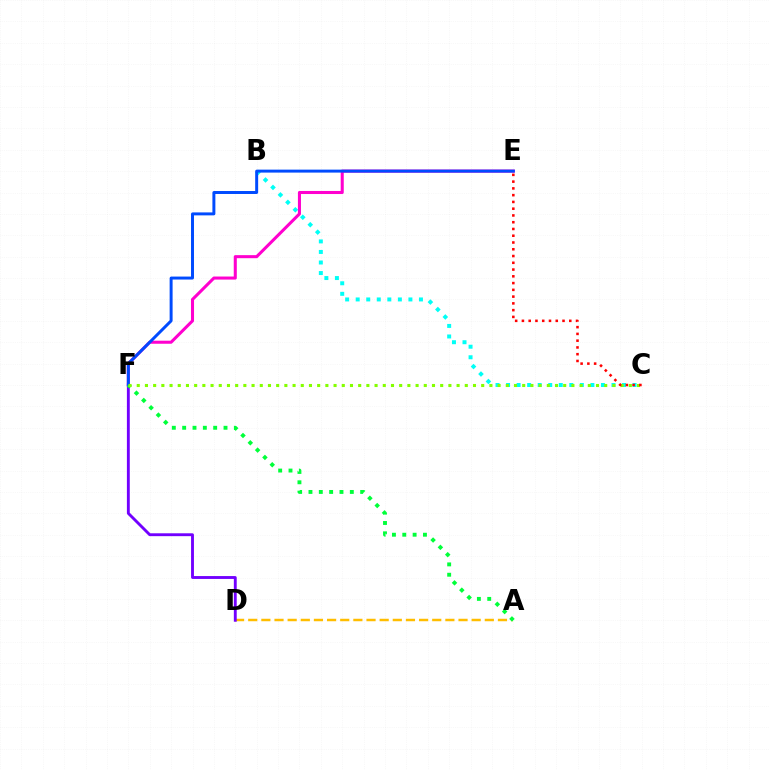{('A', 'D'): [{'color': '#ffbd00', 'line_style': 'dashed', 'thickness': 1.79}], ('B', 'C'): [{'color': '#00fff6', 'line_style': 'dotted', 'thickness': 2.86}], ('D', 'F'): [{'color': '#7200ff', 'line_style': 'solid', 'thickness': 2.07}], ('E', 'F'): [{'color': '#ff00cf', 'line_style': 'solid', 'thickness': 2.2}, {'color': '#004bff', 'line_style': 'solid', 'thickness': 2.14}], ('A', 'F'): [{'color': '#00ff39', 'line_style': 'dotted', 'thickness': 2.81}], ('C', 'F'): [{'color': '#84ff00', 'line_style': 'dotted', 'thickness': 2.23}], ('C', 'E'): [{'color': '#ff0000', 'line_style': 'dotted', 'thickness': 1.84}]}